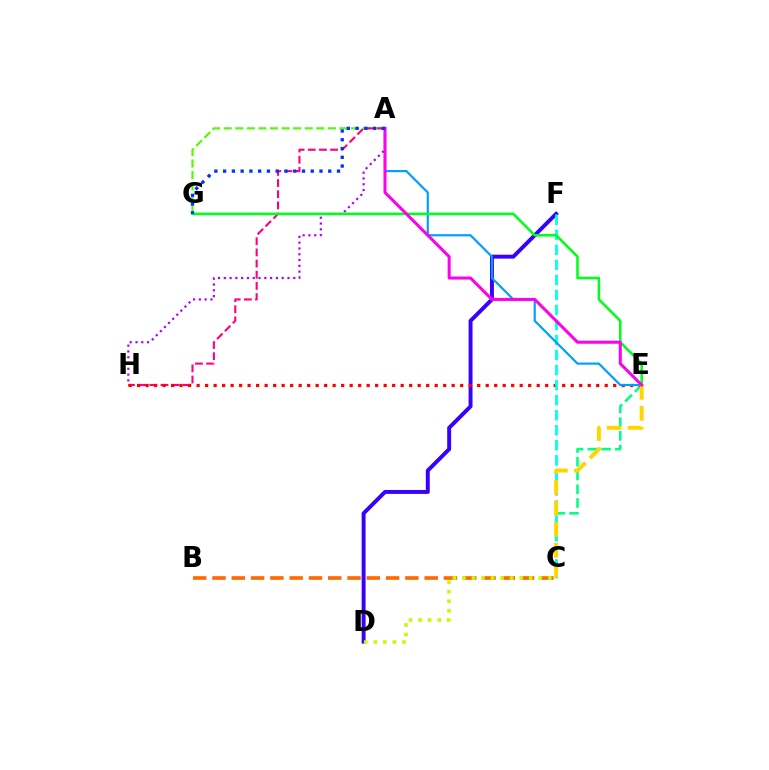{('D', 'F'): [{'color': '#3700ff', 'line_style': 'solid', 'thickness': 2.83}], ('C', 'E'): [{'color': '#00ff86', 'line_style': 'dashed', 'thickness': 1.87}, {'color': '#ffd500', 'line_style': 'dashed', 'thickness': 2.85}], ('A', 'G'): [{'color': '#4fff00', 'line_style': 'dashed', 'thickness': 1.57}, {'color': '#0033ff', 'line_style': 'dotted', 'thickness': 2.38}], ('A', 'H'): [{'color': '#ff0082', 'line_style': 'dashed', 'thickness': 1.52}, {'color': '#a700ff', 'line_style': 'dotted', 'thickness': 1.57}], ('B', 'C'): [{'color': '#ff6a00', 'line_style': 'dashed', 'thickness': 2.62}], ('E', 'H'): [{'color': '#ff0000', 'line_style': 'dotted', 'thickness': 2.31}], ('C', 'F'): [{'color': '#00fff6', 'line_style': 'dashed', 'thickness': 2.04}], ('A', 'E'): [{'color': '#009eff', 'line_style': 'solid', 'thickness': 1.56}, {'color': '#ff00ed', 'line_style': 'solid', 'thickness': 2.18}], ('E', 'G'): [{'color': '#00ff1b', 'line_style': 'solid', 'thickness': 1.84}], ('C', 'D'): [{'color': '#bfff00', 'line_style': 'dotted', 'thickness': 2.59}]}